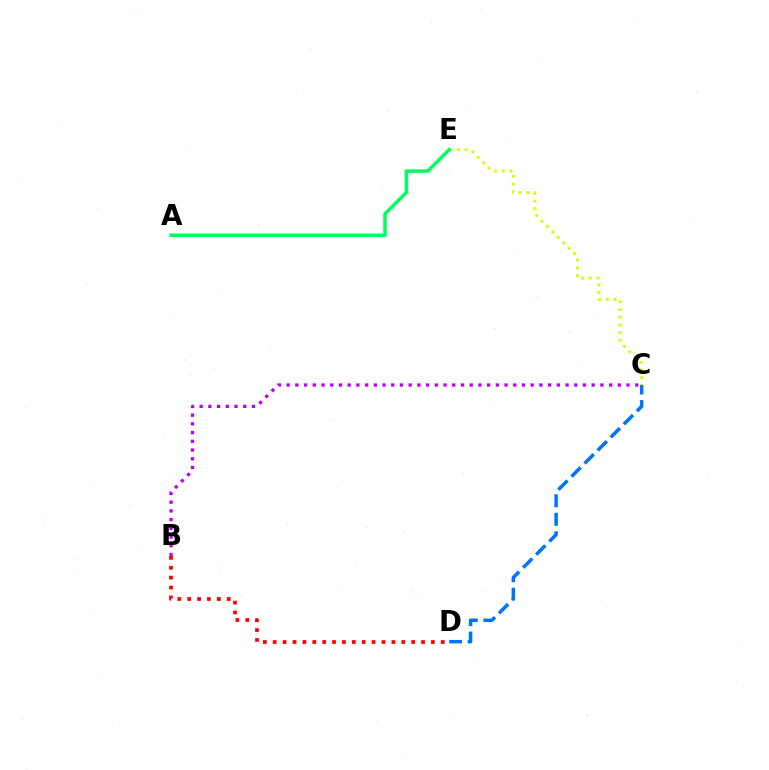{('B', 'C'): [{'color': '#b900ff', 'line_style': 'dotted', 'thickness': 2.37}], ('C', 'E'): [{'color': '#d1ff00', 'line_style': 'dotted', 'thickness': 2.09}], ('B', 'D'): [{'color': '#ff0000', 'line_style': 'dotted', 'thickness': 2.69}], ('C', 'D'): [{'color': '#0074ff', 'line_style': 'dashed', 'thickness': 2.52}], ('A', 'E'): [{'color': '#00ff5c', 'line_style': 'solid', 'thickness': 2.52}]}